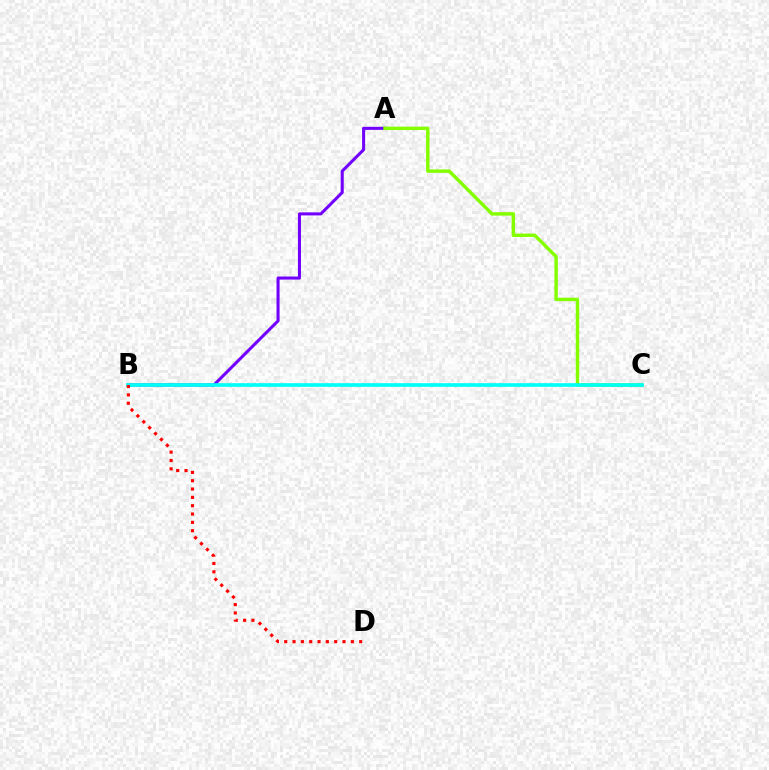{('A', 'B'): [{'color': '#7200ff', 'line_style': 'solid', 'thickness': 2.2}], ('A', 'C'): [{'color': '#84ff00', 'line_style': 'solid', 'thickness': 2.47}], ('B', 'C'): [{'color': '#00fff6', 'line_style': 'solid', 'thickness': 2.64}], ('B', 'D'): [{'color': '#ff0000', 'line_style': 'dotted', 'thickness': 2.26}]}